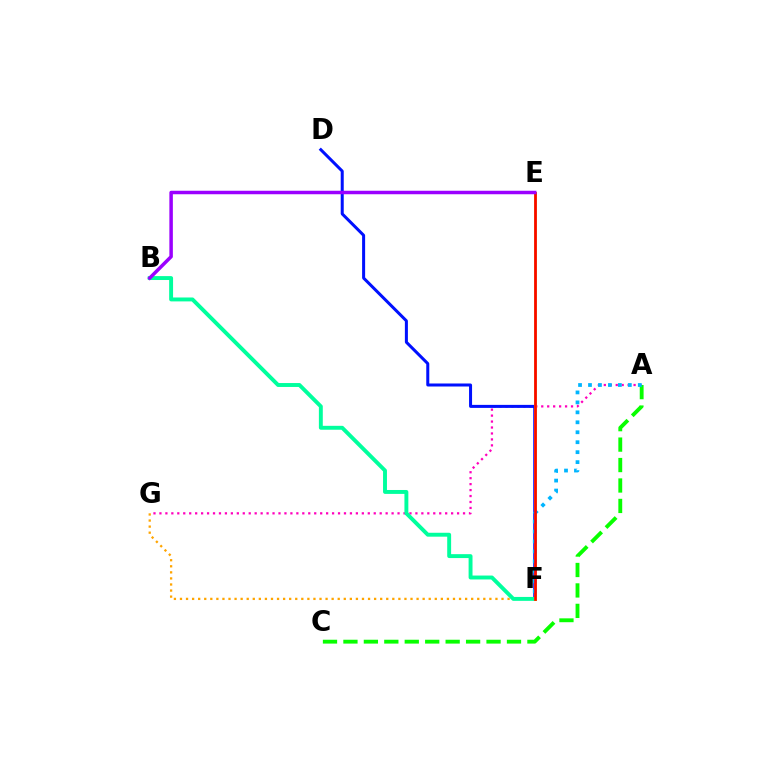{('A', 'G'): [{'color': '#ff00bd', 'line_style': 'dotted', 'thickness': 1.62}], ('A', 'C'): [{'color': '#08ff00', 'line_style': 'dashed', 'thickness': 2.78}], ('F', 'G'): [{'color': '#ffa500', 'line_style': 'dotted', 'thickness': 1.65}], ('D', 'F'): [{'color': '#0010ff', 'line_style': 'solid', 'thickness': 2.17}], ('B', 'F'): [{'color': '#00ff9d', 'line_style': 'solid', 'thickness': 2.82}], ('E', 'F'): [{'color': '#b3ff00', 'line_style': 'solid', 'thickness': 2.05}, {'color': '#ff0000', 'line_style': 'solid', 'thickness': 1.91}], ('A', 'F'): [{'color': '#00b5ff', 'line_style': 'dotted', 'thickness': 2.71}], ('B', 'E'): [{'color': '#9b00ff', 'line_style': 'solid', 'thickness': 2.51}]}